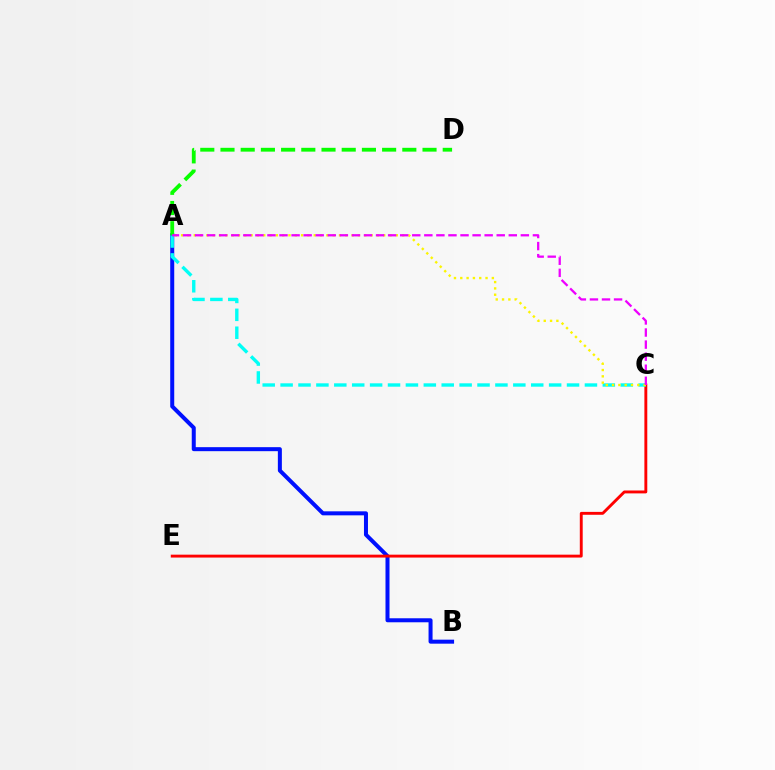{('A', 'B'): [{'color': '#0010ff', 'line_style': 'solid', 'thickness': 2.89}], ('C', 'E'): [{'color': '#ff0000', 'line_style': 'solid', 'thickness': 2.08}], ('A', 'C'): [{'color': '#00fff6', 'line_style': 'dashed', 'thickness': 2.43}, {'color': '#fcf500', 'line_style': 'dotted', 'thickness': 1.72}, {'color': '#ee00ff', 'line_style': 'dashed', 'thickness': 1.64}], ('A', 'D'): [{'color': '#08ff00', 'line_style': 'dashed', 'thickness': 2.74}]}